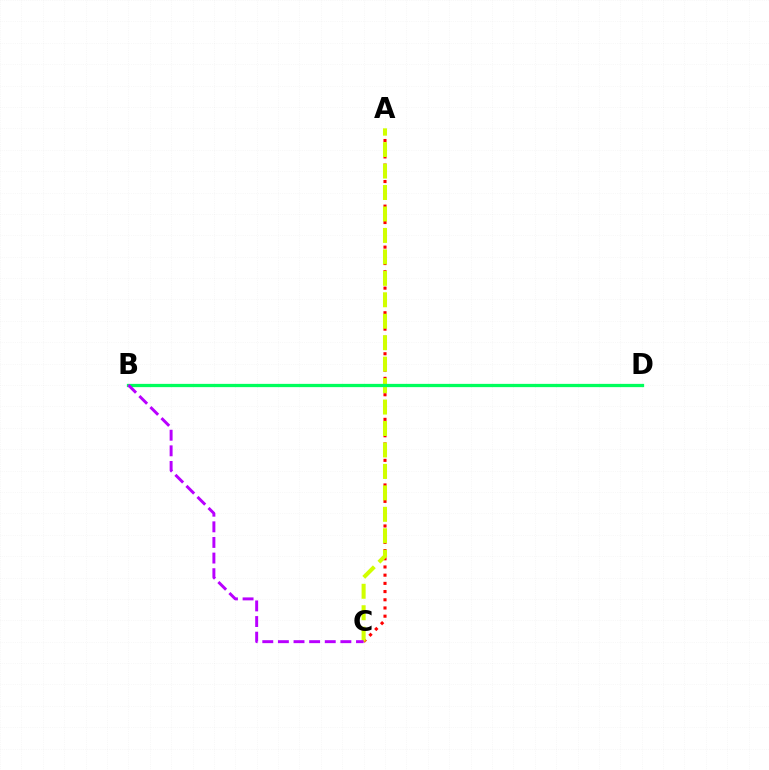{('B', 'D'): [{'color': '#0074ff', 'line_style': 'solid', 'thickness': 1.84}, {'color': '#00ff5c', 'line_style': 'solid', 'thickness': 2.35}], ('A', 'C'): [{'color': '#ff0000', 'line_style': 'dotted', 'thickness': 2.23}, {'color': '#d1ff00', 'line_style': 'dashed', 'thickness': 2.91}], ('B', 'C'): [{'color': '#b900ff', 'line_style': 'dashed', 'thickness': 2.12}]}